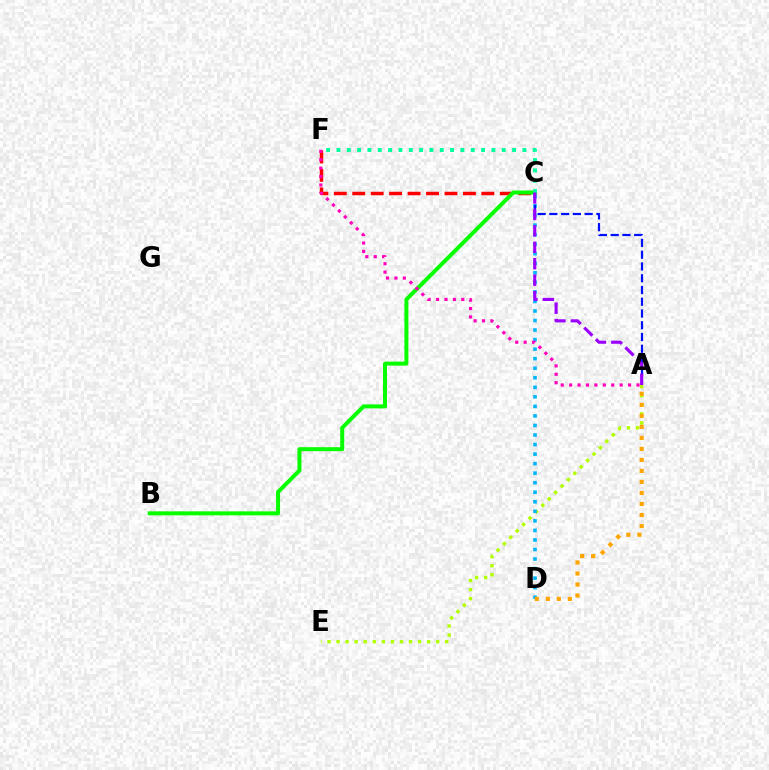{('C', 'F'): [{'color': '#ff0000', 'line_style': 'dashed', 'thickness': 2.51}, {'color': '#00ff9d', 'line_style': 'dotted', 'thickness': 2.81}], ('A', 'E'): [{'color': '#b3ff00', 'line_style': 'dotted', 'thickness': 2.46}], ('B', 'C'): [{'color': '#08ff00', 'line_style': 'solid', 'thickness': 2.88}], ('C', 'D'): [{'color': '#00b5ff', 'line_style': 'dotted', 'thickness': 2.59}], ('A', 'C'): [{'color': '#0010ff', 'line_style': 'dashed', 'thickness': 1.6}, {'color': '#9b00ff', 'line_style': 'dashed', 'thickness': 2.23}], ('A', 'D'): [{'color': '#ffa500', 'line_style': 'dotted', 'thickness': 2.99}], ('A', 'F'): [{'color': '#ff00bd', 'line_style': 'dotted', 'thickness': 2.29}]}